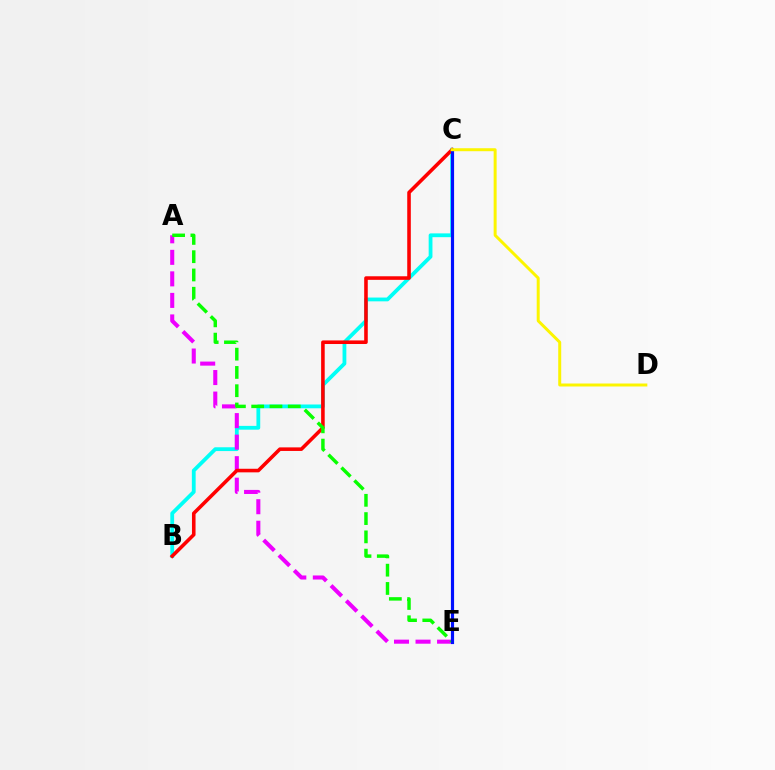{('B', 'C'): [{'color': '#00fff6', 'line_style': 'solid', 'thickness': 2.73}, {'color': '#ff0000', 'line_style': 'solid', 'thickness': 2.57}], ('A', 'E'): [{'color': '#ee00ff', 'line_style': 'dashed', 'thickness': 2.92}, {'color': '#08ff00', 'line_style': 'dashed', 'thickness': 2.48}], ('C', 'E'): [{'color': '#0010ff', 'line_style': 'solid', 'thickness': 2.29}], ('C', 'D'): [{'color': '#fcf500', 'line_style': 'solid', 'thickness': 2.15}]}